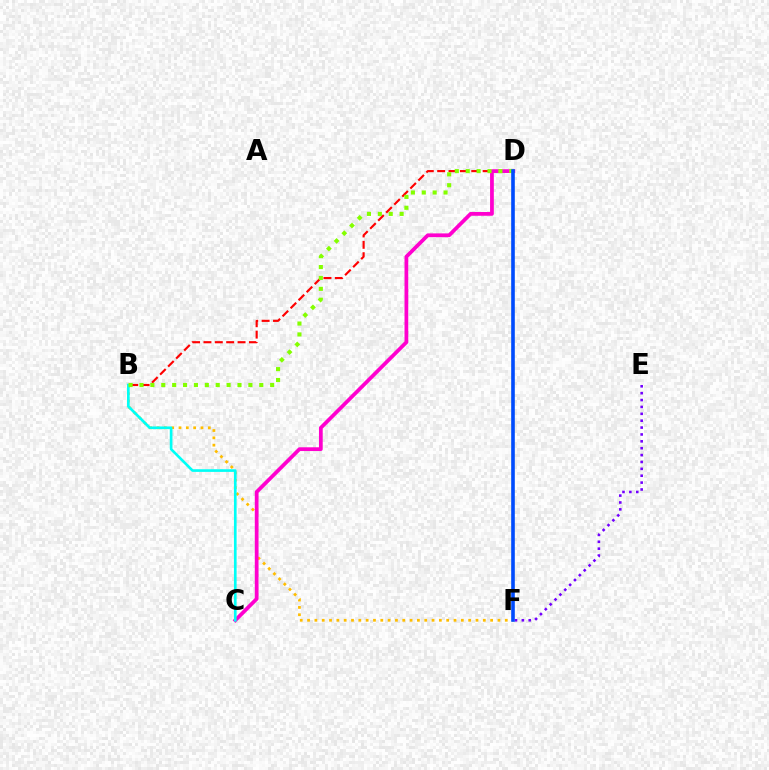{('D', 'F'): [{'color': '#00ff39', 'line_style': 'solid', 'thickness': 1.54}, {'color': '#004bff', 'line_style': 'solid', 'thickness': 2.59}], ('E', 'F'): [{'color': '#7200ff', 'line_style': 'dotted', 'thickness': 1.87}], ('B', 'D'): [{'color': '#ff0000', 'line_style': 'dashed', 'thickness': 1.54}, {'color': '#84ff00', 'line_style': 'dotted', 'thickness': 2.96}], ('B', 'F'): [{'color': '#ffbd00', 'line_style': 'dotted', 'thickness': 1.99}], ('C', 'D'): [{'color': '#ff00cf', 'line_style': 'solid', 'thickness': 2.7}], ('B', 'C'): [{'color': '#00fff6', 'line_style': 'solid', 'thickness': 1.92}]}